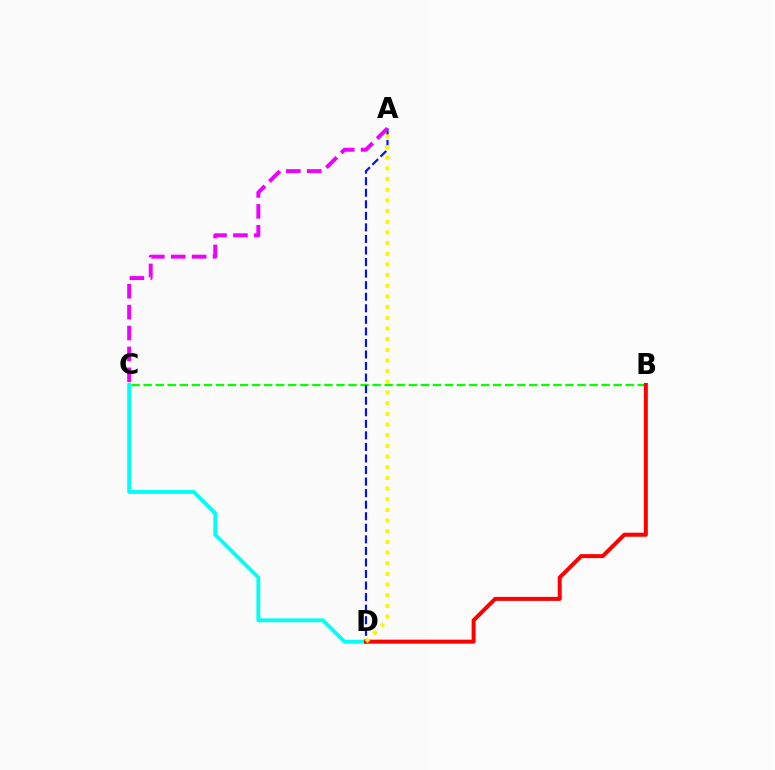{('B', 'C'): [{'color': '#08ff00', 'line_style': 'dashed', 'thickness': 1.64}], ('C', 'D'): [{'color': '#00fff6', 'line_style': 'solid', 'thickness': 2.76}], ('B', 'D'): [{'color': '#ff0000', 'line_style': 'solid', 'thickness': 2.88}], ('A', 'D'): [{'color': '#0010ff', 'line_style': 'dashed', 'thickness': 1.57}, {'color': '#fcf500', 'line_style': 'dotted', 'thickness': 2.9}], ('A', 'C'): [{'color': '#ee00ff', 'line_style': 'dashed', 'thickness': 2.84}]}